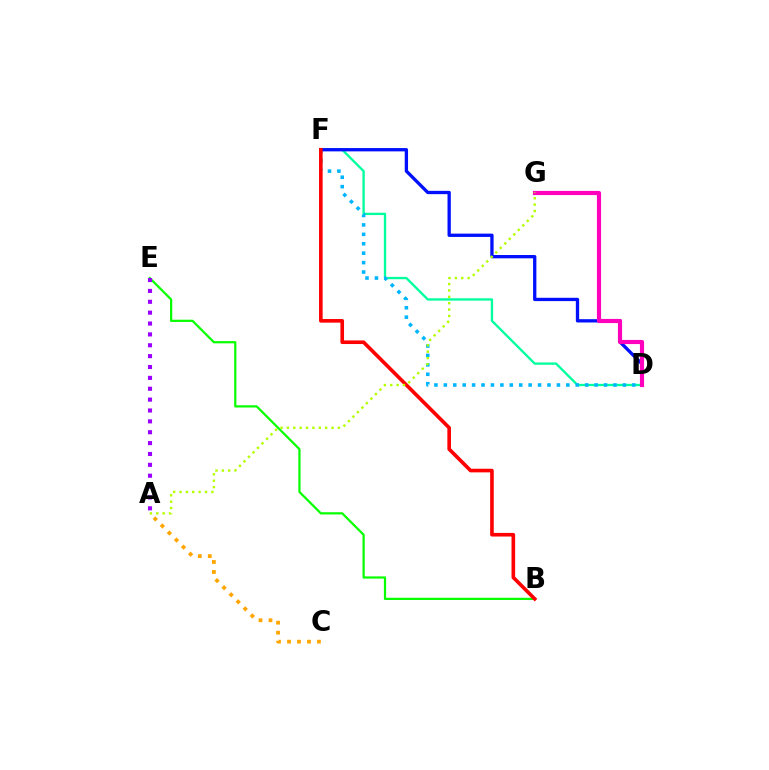{('B', 'E'): [{'color': '#08ff00', 'line_style': 'solid', 'thickness': 1.61}], ('A', 'C'): [{'color': '#ffa500', 'line_style': 'dotted', 'thickness': 2.71}], ('D', 'F'): [{'color': '#00ff9d', 'line_style': 'solid', 'thickness': 1.68}, {'color': '#00b5ff', 'line_style': 'dotted', 'thickness': 2.56}, {'color': '#0010ff', 'line_style': 'solid', 'thickness': 2.38}], ('A', 'E'): [{'color': '#9b00ff', 'line_style': 'dotted', 'thickness': 2.95}], ('D', 'G'): [{'color': '#ff00bd', 'line_style': 'solid', 'thickness': 2.99}], ('B', 'F'): [{'color': '#ff0000', 'line_style': 'solid', 'thickness': 2.6}], ('A', 'G'): [{'color': '#b3ff00', 'line_style': 'dotted', 'thickness': 1.73}]}